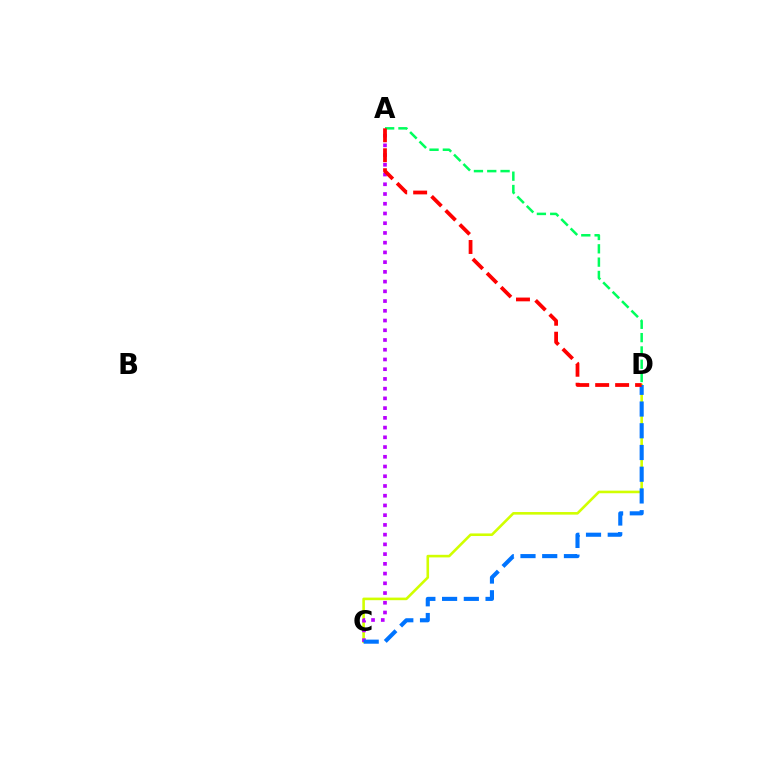{('C', 'D'): [{'color': '#d1ff00', 'line_style': 'solid', 'thickness': 1.87}, {'color': '#0074ff', 'line_style': 'dashed', 'thickness': 2.95}], ('A', 'C'): [{'color': '#b900ff', 'line_style': 'dotted', 'thickness': 2.64}], ('A', 'D'): [{'color': '#00ff5c', 'line_style': 'dashed', 'thickness': 1.81}, {'color': '#ff0000', 'line_style': 'dashed', 'thickness': 2.71}]}